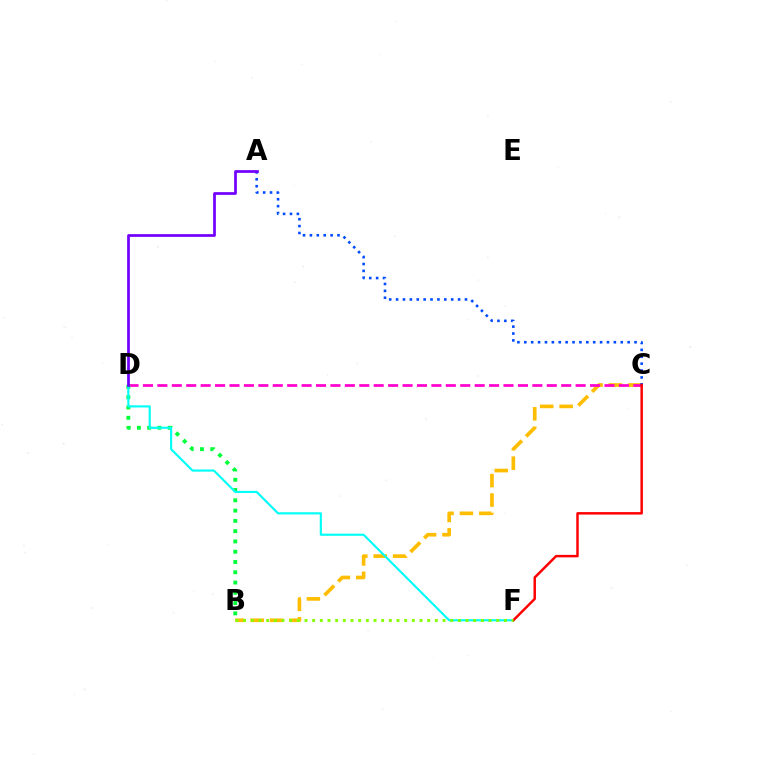{('B', 'C'): [{'color': '#ffbd00', 'line_style': 'dashed', 'thickness': 2.64}], ('C', 'D'): [{'color': '#ff00cf', 'line_style': 'dashed', 'thickness': 1.96}], ('B', 'D'): [{'color': '#00ff39', 'line_style': 'dotted', 'thickness': 2.79}], ('D', 'F'): [{'color': '#00fff6', 'line_style': 'solid', 'thickness': 1.54}], ('A', 'C'): [{'color': '#004bff', 'line_style': 'dotted', 'thickness': 1.87}], ('A', 'D'): [{'color': '#7200ff', 'line_style': 'solid', 'thickness': 1.97}], ('C', 'F'): [{'color': '#ff0000', 'line_style': 'solid', 'thickness': 1.78}], ('B', 'F'): [{'color': '#84ff00', 'line_style': 'dotted', 'thickness': 2.08}]}